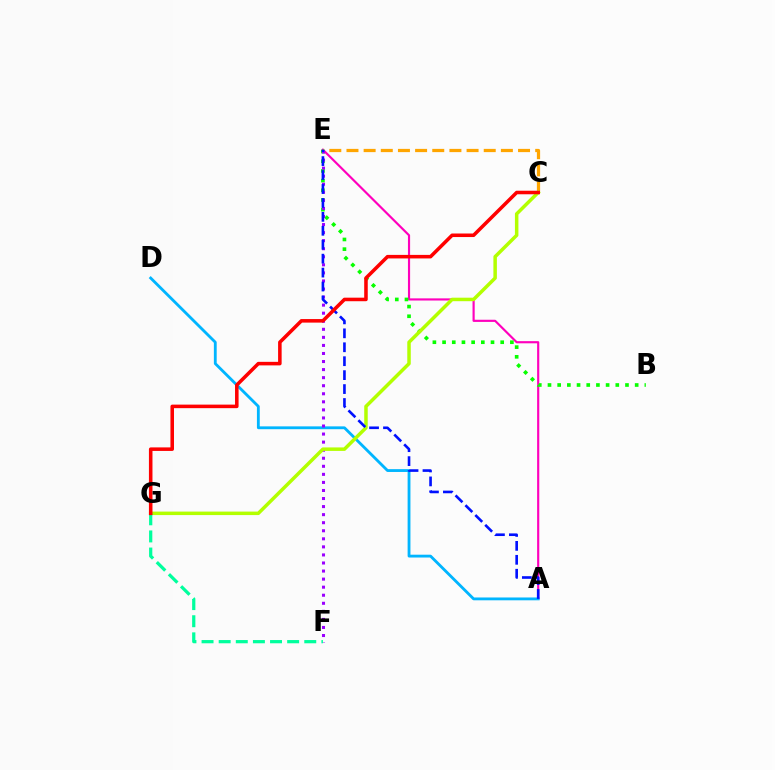{('A', 'E'): [{'color': '#ff00bd', 'line_style': 'solid', 'thickness': 1.55}, {'color': '#0010ff', 'line_style': 'dashed', 'thickness': 1.89}], ('C', 'E'): [{'color': '#ffa500', 'line_style': 'dashed', 'thickness': 2.33}], ('B', 'E'): [{'color': '#08ff00', 'line_style': 'dotted', 'thickness': 2.63}], ('A', 'D'): [{'color': '#00b5ff', 'line_style': 'solid', 'thickness': 2.03}], ('E', 'F'): [{'color': '#9b00ff', 'line_style': 'dotted', 'thickness': 2.19}], ('C', 'G'): [{'color': '#b3ff00', 'line_style': 'solid', 'thickness': 2.51}, {'color': '#ff0000', 'line_style': 'solid', 'thickness': 2.55}], ('F', 'G'): [{'color': '#00ff9d', 'line_style': 'dashed', 'thickness': 2.33}]}